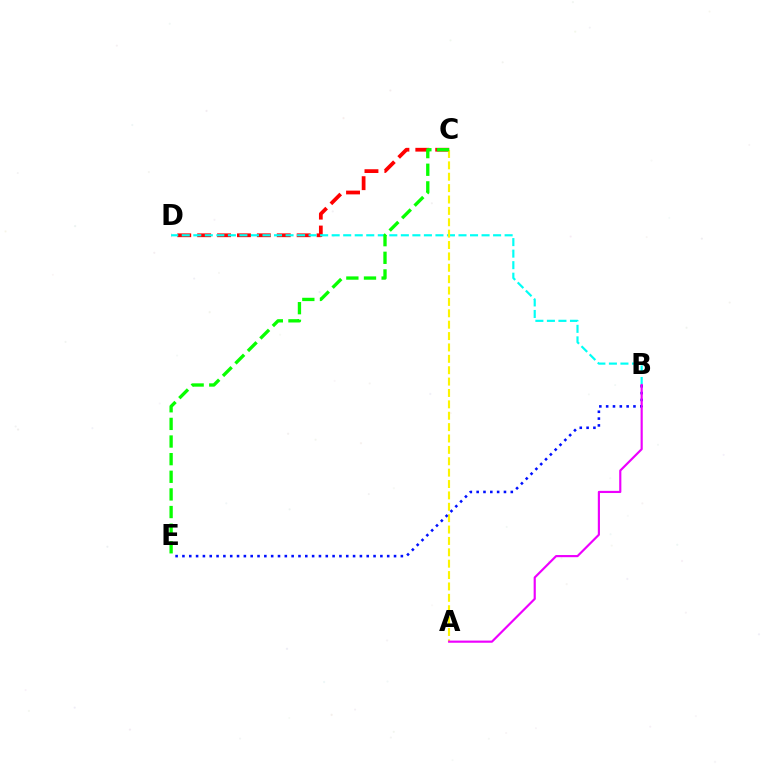{('C', 'D'): [{'color': '#ff0000', 'line_style': 'dashed', 'thickness': 2.7}], ('B', 'D'): [{'color': '#00fff6', 'line_style': 'dashed', 'thickness': 1.57}], ('A', 'C'): [{'color': '#fcf500', 'line_style': 'dashed', 'thickness': 1.55}], ('C', 'E'): [{'color': '#08ff00', 'line_style': 'dashed', 'thickness': 2.39}], ('B', 'E'): [{'color': '#0010ff', 'line_style': 'dotted', 'thickness': 1.85}], ('A', 'B'): [{'color': '#ee00ff', 'line_style': 'solid', 'thickness': 1.56}]}